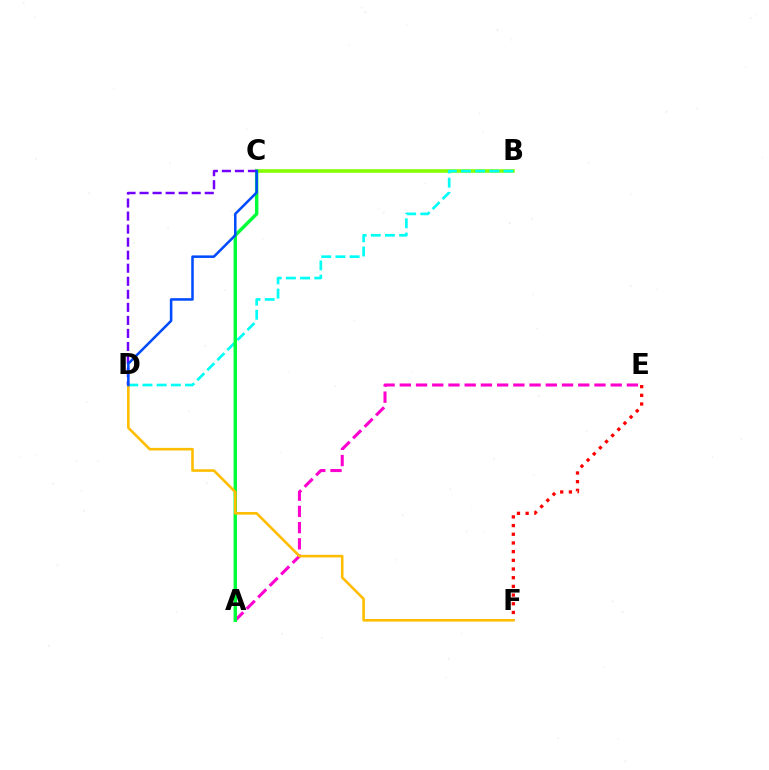{('A', 'E'): [{'color': '#ff00cf', 'line_style': 'dashed', 'thickness': 2.2}], ('E', 'F'): [{'color': '#ff0000', 'line_style': 'dotted', 'thickness': 2.36}], ('B', 'C'): [{'color': '#84ff00', 'line_style': 'solid', 'thickness': 2.55}], ('B', 'D'): [{'color': '#00fff6', 'line_style': 'dashed', 'thickness': 1.93}], ('A', 'C'): [{'color': '#00ff39', 'line_style': 'solid', 'thickness': 2.46}], ('D', 'F'): [{'color': '#ffbd00', 'line_style': 'solid', 'thickness': 1.87}], ('C', 'D'): [{'color': '#7200ff', 'line_style': 'dashed', 'thickness': 1.77}, {'color': '#004bff', 'line_style': 'solid', 'thickness': 1.82}]}